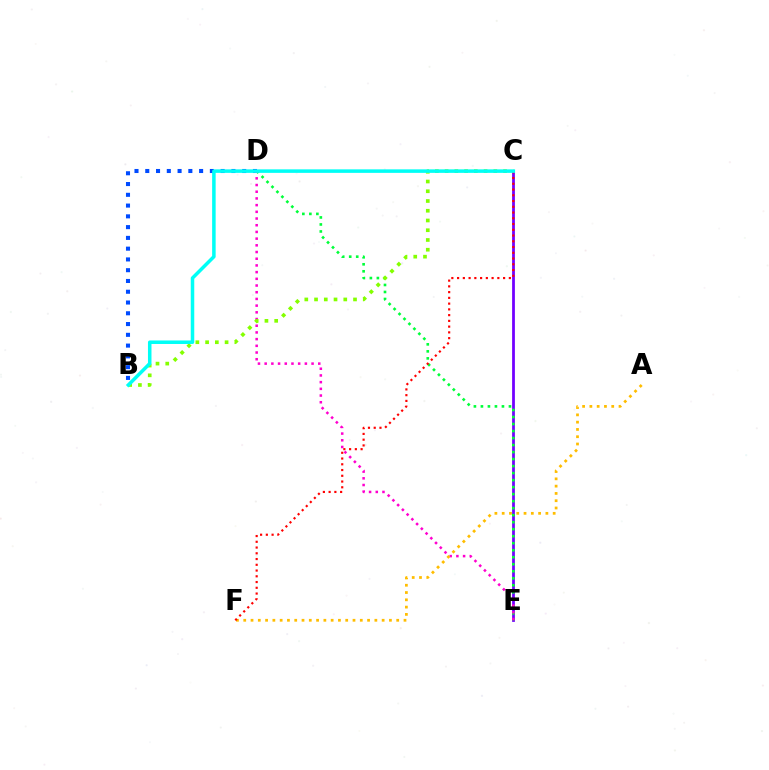{('B', 'D'): [{'color': '#004bff', 'line_style': 'dotted', 'thickness': 2.93}], ('C', 'E'): [{'color': '#7200ff', 'line_style': 'solid', 'thickness': 2.0}], ('D', 'E'): [{'color': '#00ff39', 'line_style': 'dotted', 'thickness': 1.9}, {'color': '#ff00cf', 'line_style': 'dotted', 'thickness': 1.82}], ('B', 'C'): [{'color': '#84ff00', 'line_style': 'dotted', 'thickness': 2.65}, {'color': '#00fff6', 'line_style': 'solid', 'thickness': 2.53}], ('A', 'F'): [{'color': '#ffbd00', 'line_style': 'dotted', 'thickness': 1.98}], ('C', 'F'): [{'color': '#ff0000', 'line_style': 'dotted', 'thickness': 1.56}]}